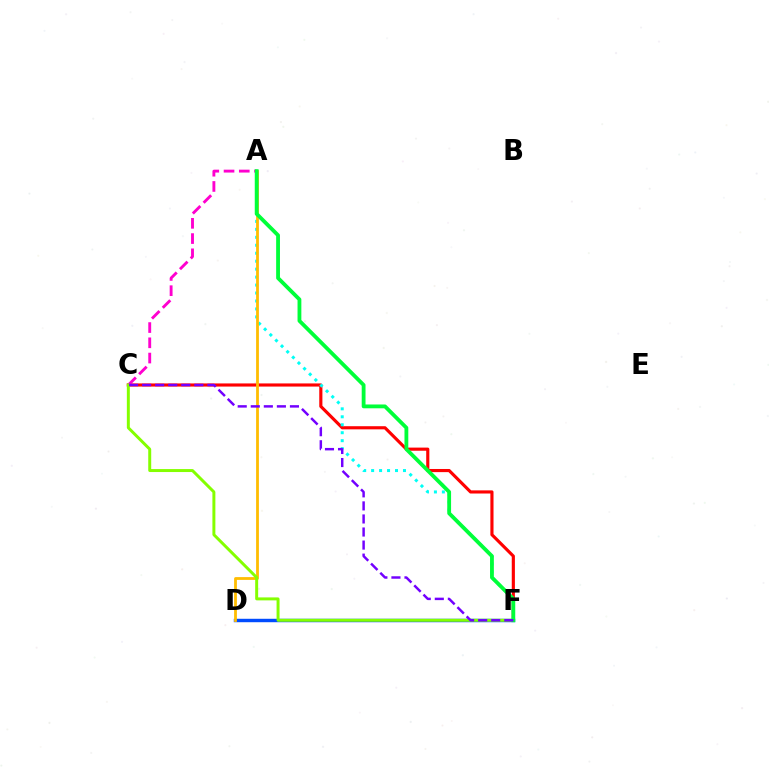{('D', 'F'): [{'color': '#004bff', 'line_style': 'solid', 'thickness': 2.47}], ('C', 'F'): [{'color': '#ff0000', 'line_style': 'solid', 'thickness': 2.26}, {'color': '#84ff00', 'line_style': 'solid', 'thickness': 2.14}, {'color': '#7200ff', 'line_style': 'dashed', 'thickness': 1.77}], ('A', 'F'): [{'color': '#00fff6', 'line_style': 'dotted', 'thickness': 2.16}, {'color': '#00ff39', 'line_style': 'solid', 'thickness': 2.75}], ('A', 'C'): [{'color': '#ff00cf', 'line_style': 'dashed', 'thickness': 2.07}], ('A', 'D'): [{'color': '#ffbd00', 'line_style': 'solid', 'thickness': 2.01}]}